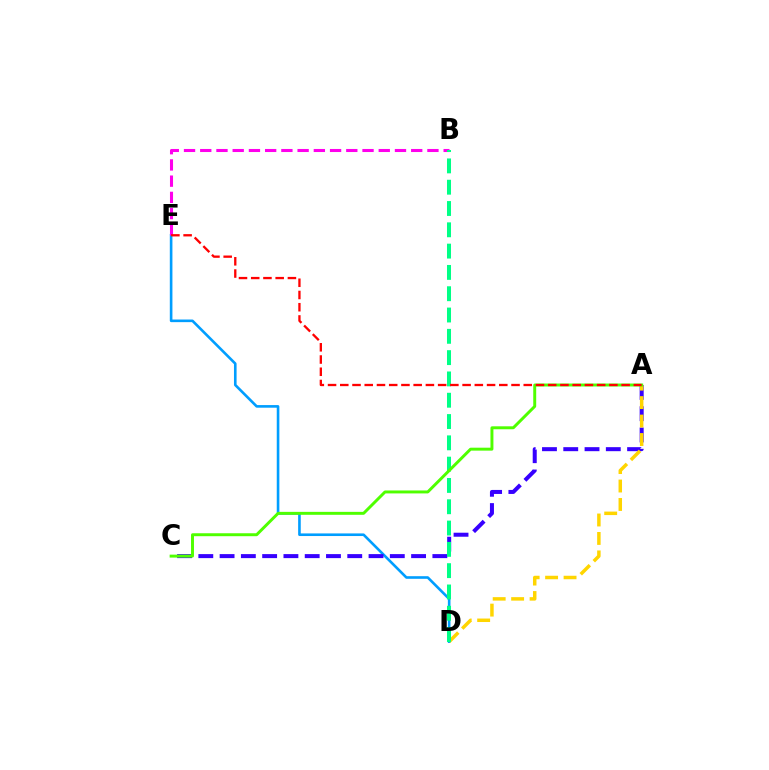{('D', 'E'): [{'color': '#009eff', 'line_style': 'solid', 'thickness': 1.88}], ('A', 'C'): [{'color': '#3700ff', 'line_style': 'dashed', 'thickness': 2.89}, {'color': '#4fff00', 'line_style': 'solid', 'thickness': 2.12}], ('B', 'E'): [{'color': '#ff00ed', 'line_style': 'dashed', 'thickness': 2.2}], ('A', 'D'): [{'color': '#ffd500', 'line_style': 'dashed', 'thickness': 2.51}], ('B', 'D'): [{'color': '#00ff86', 'line_style': 'dashed', 'thickness': 2.89}], ('A', 'E'): [{'color': '#ff0000', 'line_style': 'dashed', 'thickness': 1.66}]}